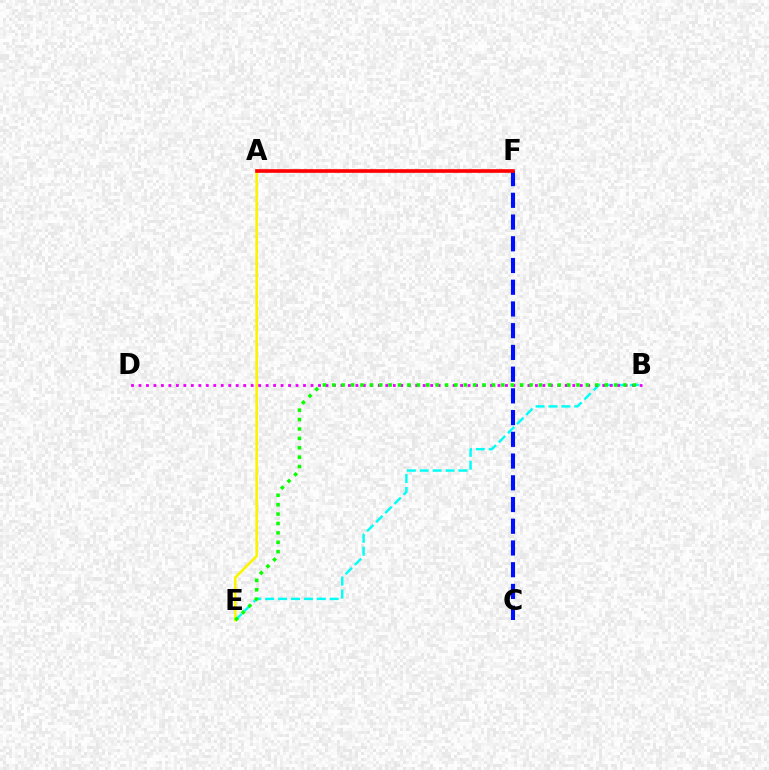{('B', 'E'): [{'color': '#00fff6', 'line_style': 'dashed', 'thickness': 1.75}, {'color': '#08ff00', 'line_style': 'dotted', 'thickness': 2.55}], ('B', 'D'): [{'color': '#ee00ff', 'line_style': 'dotted', 'thickness': 2.03}], ('A', 'E'): [{'color': '#fcf500', 'line_style': 'solid', 'thickness': 1.89}], ('C', 'F'): [{'color': '#0010ff', 'line_style': 'dashed', 'thickness': 2.95}], ('A', 'F'): [{'color': '#ff0000', 'line_style': 'solid', 'thickness': 2.62}]}